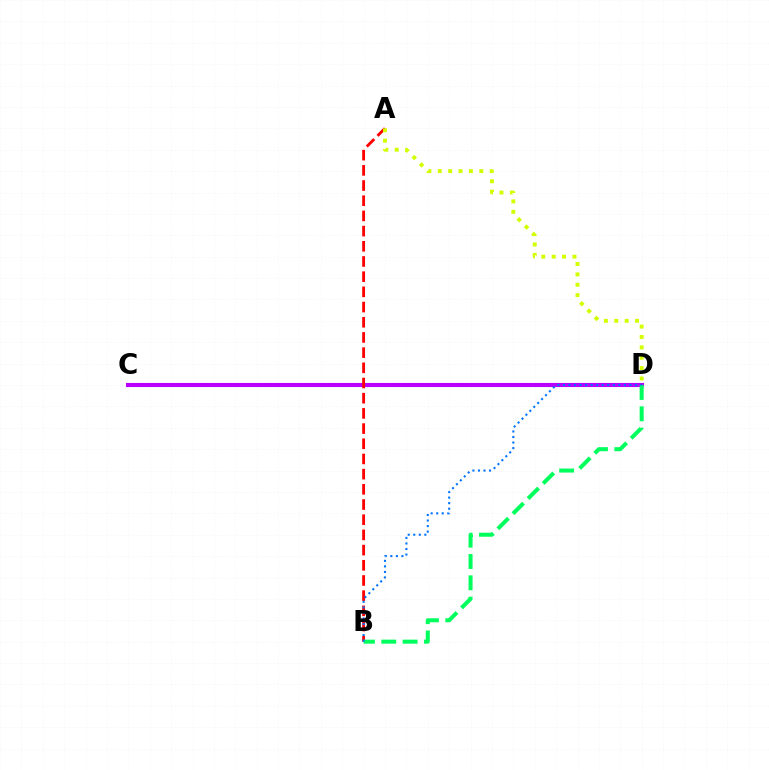{('C', 'D'): [{'color': '#b900ff', 'line_style': 'solid', 'thickness': 2.95}], ('A', 'B'): [{'color': '#ff0000', 'line_style': 'dashed', 'thickness': 2.06}], ('B', 'D'): [{'color': '#00ff5c', 'line_style': 'dashed', 'thickness': 2.9}, {'color': '#0074ff', 'line_style': 'dotted', 'thickness': 1.51}], ('A', 'D'): [{'color': '#d1ff00', 'line_style': 'dotted', 'thickness': 2.82}]}